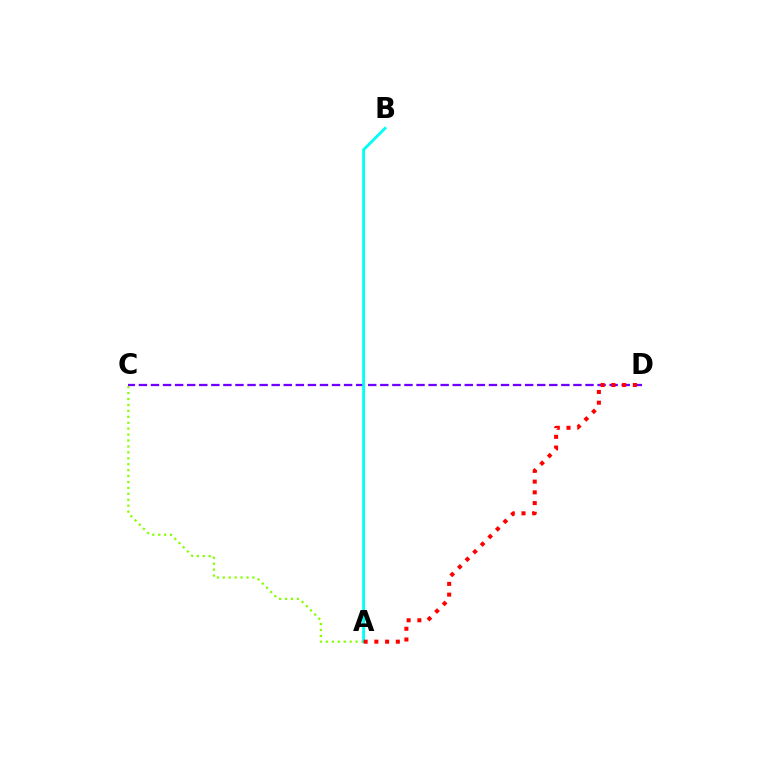{('C', 'D'): [{'color': '#7200ff', 'line_style': 'dashed', 'thickness': 1.64}], ('A', 'C'): [{'color': '#84ff00', 'line_style': 'dotted', 'thickness': 1.61}], ('A', 'B'): [{'color': '#00fff6', 'line_style': 'solid', 'thickness': 2.05}], ('A', 'D'): [{'color': '#ff0000', 'line_style': 'dotted', 'thickness': 2.92}]}